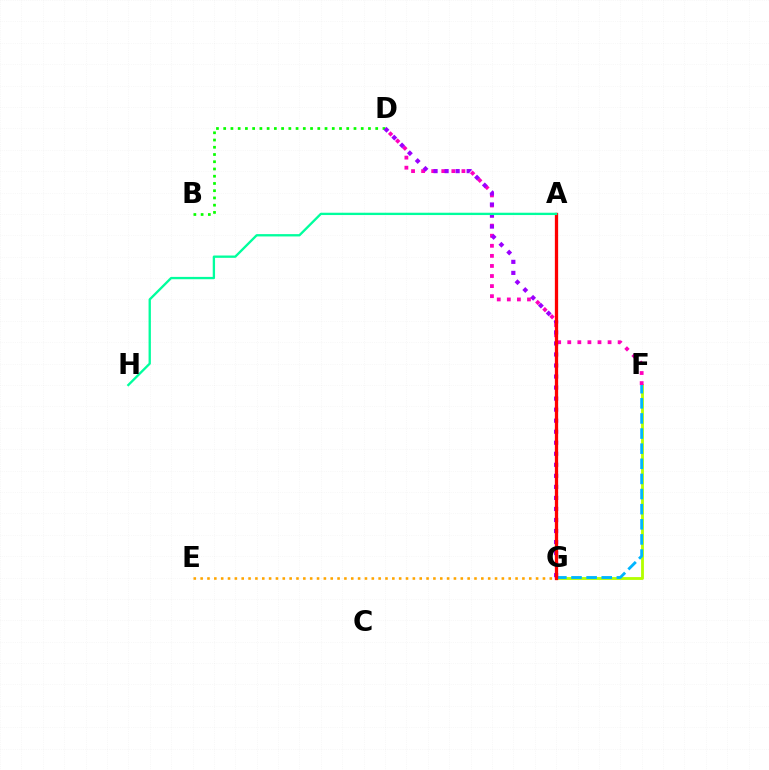{('F', 'G'): [{'color': '#b3ff00', 'line_style': 'solid', 'thickness': 2.03}, {'color': '#00b5ff', 'line_style': 'dashed', 'thickness': 2.05}], ('A', 'G'): [{'color': '#0010ff', 'line_style': 'dotted', 'thickness': 2.14}, {'color': '#ff0000', 'line_style': 'solid', 'thickness': 2.36}], ('D', 'F'): [{'color': '#ff00bd', 'line_style': 'dotted', 'thickness': 2.74}], ('E', 'G'): [{'color': '#ffa500', 'line_style': 'dotted', 'thickness': 1.86}], ('B', 'D'): [{'color': '#08ff00', 'line_style': 'dotted', 'thickness': 1.97}], ('D', 'G'): [{'color': '#9b00ff', 'line_style': 'dotted', 'thickness': 3.0}], ('A', 'H'): [{'color': '#00ff9d', 'line_style': 'solid', 'thickness': 1.67}]}